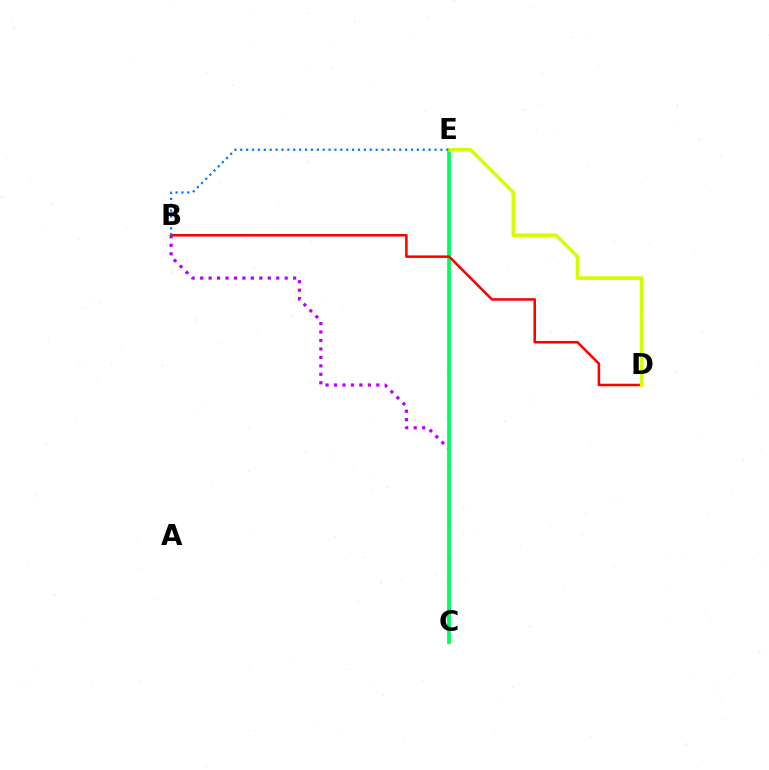{('B', 'C'): [{'color': '#b900ff', 'line_style': 'dotted', 'thickness': 2.3}], ('C', 'E'): [{'color': '#00ff5c', 'line_style': 'solid', 'thickness': 2.73}], ('B', 'D'): [{'color': '#ff0000', 'line_style': 'solid', 'thickness': 1.84}], ('D', 'E'): [{'color': '#d1ff00', 'line_style': 'solid', 'thickness': 2.62}], ('B', 'E'): [{'color': '#0074ff', 'line_style': 'dotted', 'thickness': 1.6}]}